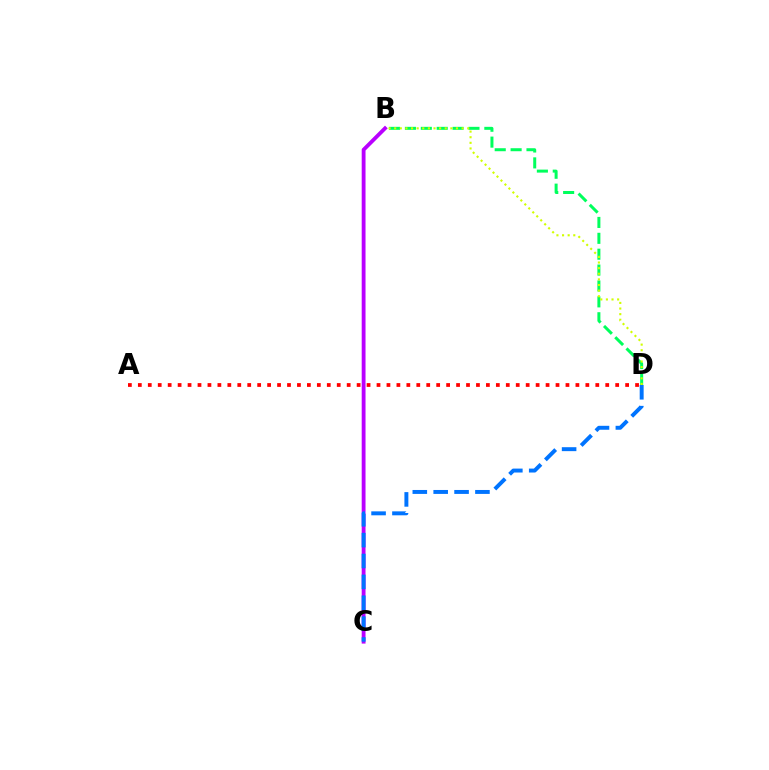{('B', 'D'): [{'color': '#00ff5c', 'line_style': 'dashed', 'thickness': 2.16}, {'color': '#d1ff00', 'line_style': 'dotted', 'thickness': 1.53}], ('A', 'D'): [{'color': '#ff0000', 'line_style': 'dotted', 'thickness': 2.7}], ('B', 'C'): [{'color': '#b900ff', 'line_style': 'solid', 'thickness': 2.76}], ('C', 'D'): [{'color': '#0074ff', 'line_style': 'dashed', 'thickness': 2.84}]}